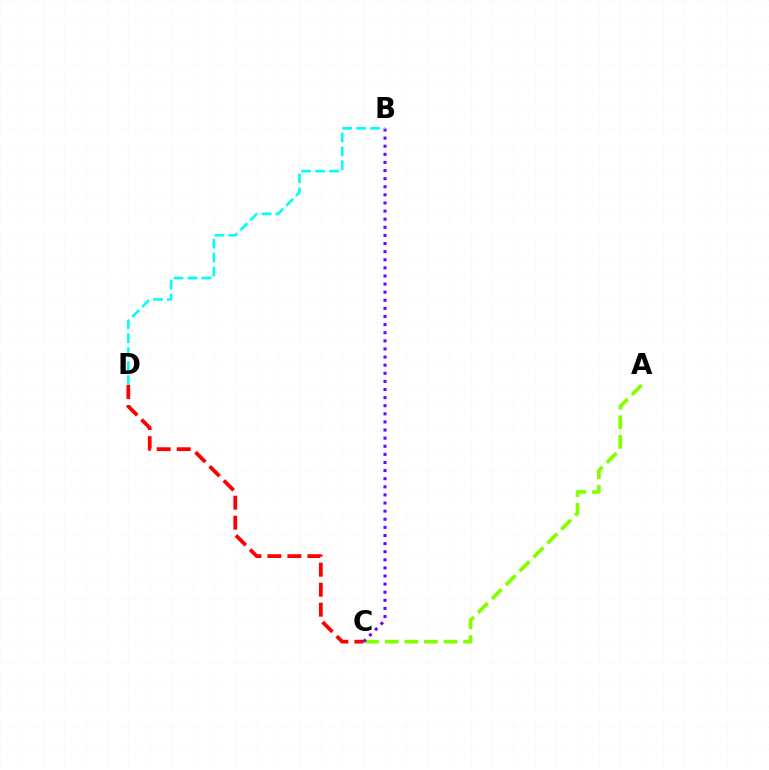{('A', 'C'): [{'color': '#84ff00', 'line_style': 'dashed', 'thickness': 2.67}], ('C', 'D'): [{'color': '#ff0000', 'line_style': 'dashed', 'thickness': 2.72}], ('B', 'C'): [{'color': '#7200ff', 'line_style': 'dotted', 'thickness': 2.2}], ('B', 'D'): [{'color': '#00fff6', 'line_style': 'dashed', 'thickness': 1.9}]}